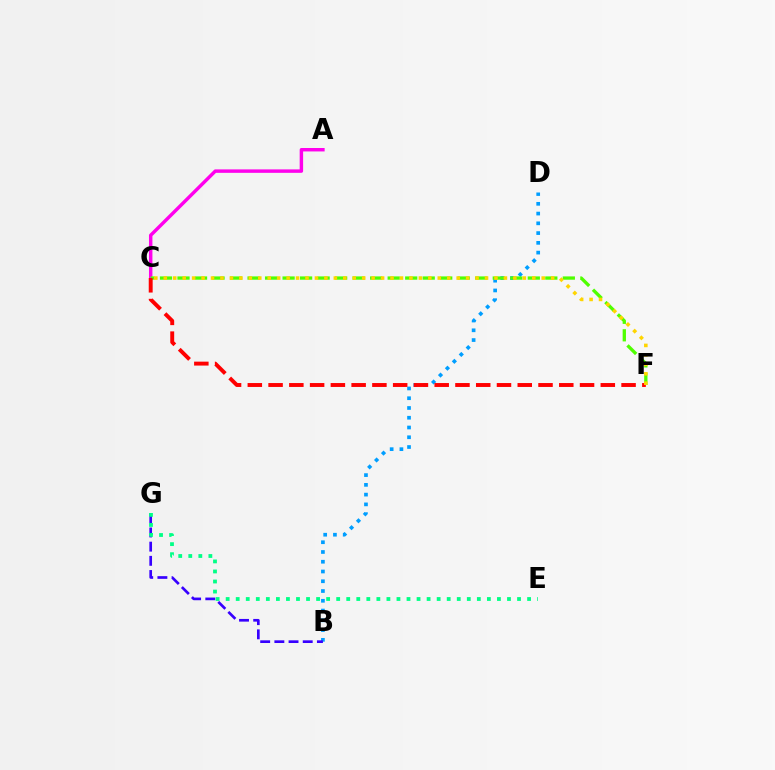{('B', 'D'): [{'color': '#009eff', 'line_style': 'dotted', 'thickness': 2.65}], ('A', 'C'): [{'color': '#ff00ed', 'line_style': 'solid', 'thickness': 2.48}], ('B', 'G'): [{'color': '#3700ff', 'line_style': 'dashed', 'thickness': 1.93}], ('C', 'F'): [{'color': '#4fff00', 'line_style': 'dashed', 'thickness': 2.38}, {'color': '#ff0000', 'line_style': 'dashed', 'thickness': 2.82}, {'color': '#ffd500', 'line_style': 'dotted', 'thickness': 2.57}], ('E', 'G'): [{'color': '#00ff86', 'line_style': 'dotted', 'thickness': 2.73}]}